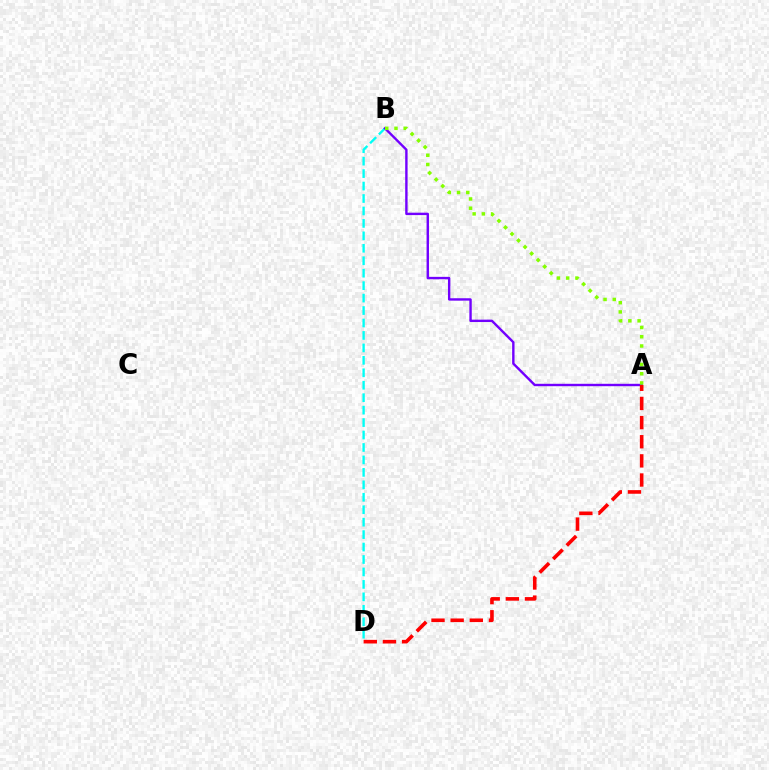{('B', 'D'): [{'color': '#00fff6', 'line_style': 'dashed', 'thickness': 1.69}], ('A', 'B'): [{'color': '#7200ff', 'line_style': 'solid', 'thickness': 1.73}, {'color': '#84ff00', 'line_style': 'dotted', 'thickness': 2.51}], ('A', 'D'): [{'color': '#ff0000', 'line_style': 'dashed', 'thickness': 2.6}]}